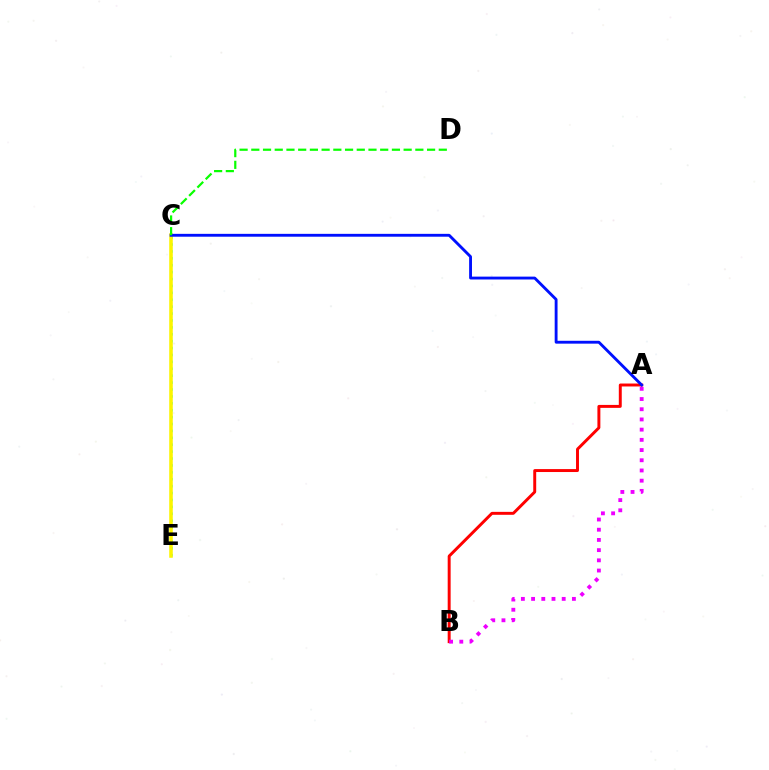{('A', 'B'): [{'color': '#ff0000', 'line_style': 'solid', 'thickness': 2.12}, {'color': '#ee00ff', 'line_style': 'dotted', 'thickness': 2.77}], ('C', 'E'): [{'color': '#00fff6', 'line_style': 'dotted', 'thickness': 1.88}, {'color': '#fcf500', 'line_style': 'solid', 'thickness': 2.56}], ('A', 'C'): [{'color': '#0010ff', 'line_style': 'solid', 'thickness': 2.06}], ('C', 'D'): [{'color': '#08ff00', 'line_style': 'dashed', 'thickness': 1.59}]}